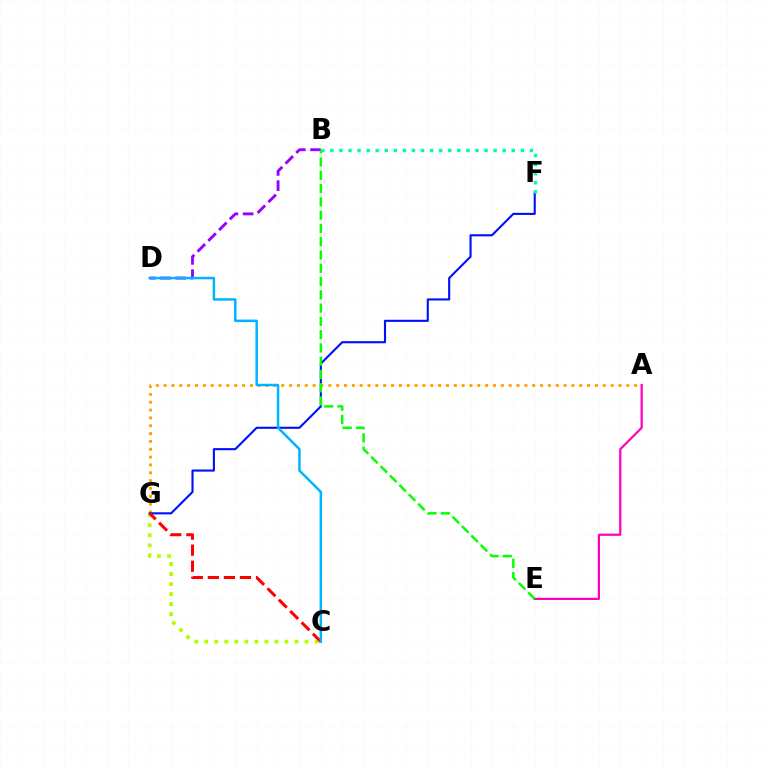{('C', 'G'): [{'color': '#b3ff00', 'line_style': 'dotted', 'thickness': 2.72}, {'color': '#ff0000', 'line_style': 'dashed', 'thickness': 2.18}], ('A', 'G'): [{'color': '#ffa500', 'line_style': 'dotted', 'thickness': 2.13}], ('F', 'G'): [{'color': '#0010ff', 'line_style': 'solid', 'thickness': 1.52}], ('A', 'E'): [{'color': '#ff00bd', 'line_style': 'solid', 'thickness': 1.6}], ('B', 'D'): [{'color': '#9b00ff', 'line_style': 'dashed', 'thickness': 2.07}], ('B', 'F'): [{'color': '#00ff9d', 'line_style': 'dotted', 'thickness': 2.46}], ('C', 'D'): [{'color': '#00b5ff', 'line_style': 'solid', 'thickness': 1.79}], ('B', 'E'): [{'color': '#08ff00', 'line_style': 'dashed', 'thickness': 1.8}]}